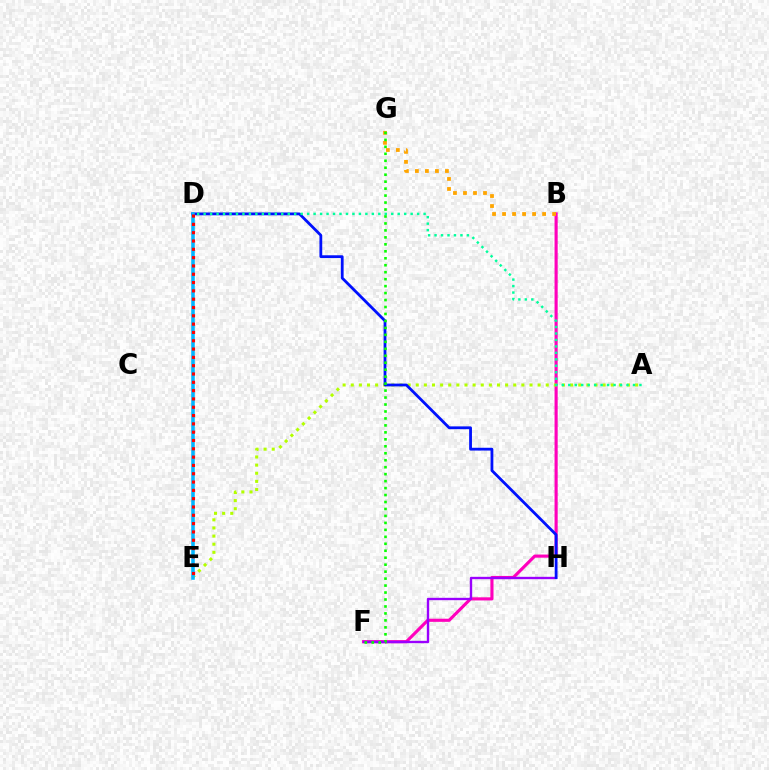{('B', 'F'): [{'color': '#ff00bd', 'line_style': 'solid', 'thickness': 2.25}], ('F', 'H'): [{'color': '#9b00ff', 'line_style': 'solid', 'thickness': 1.7}], ('B', 'G'): [{'color': '#ffa500', 'line_style': 'dotted', 'thickness': 2.72}], ('A', 'E'): [{'color': '#b3ff00', 'line_style': 'dotted', 'thickness': 2.21}], ('D', 'H'): [{'color': '#0010ff', 'line_style': 'solid', 'thickness': 2.01}], ('A', 'D'): [{'color': '#00ff9d', 'line_style': 'dotted', 'thickness': 1.76}], ('D', 'E'): [{'color': '#00b5ff', 'line_style': 'solid', 'thickness': 2.55}, {'color': '#ff0000', 'line_style': 'dotted', 'thickness': 2.26}], ('F', 'G'): [{'color': '#08ff00', 'line_style': 'dotted', 'thickness': 1.89}]}